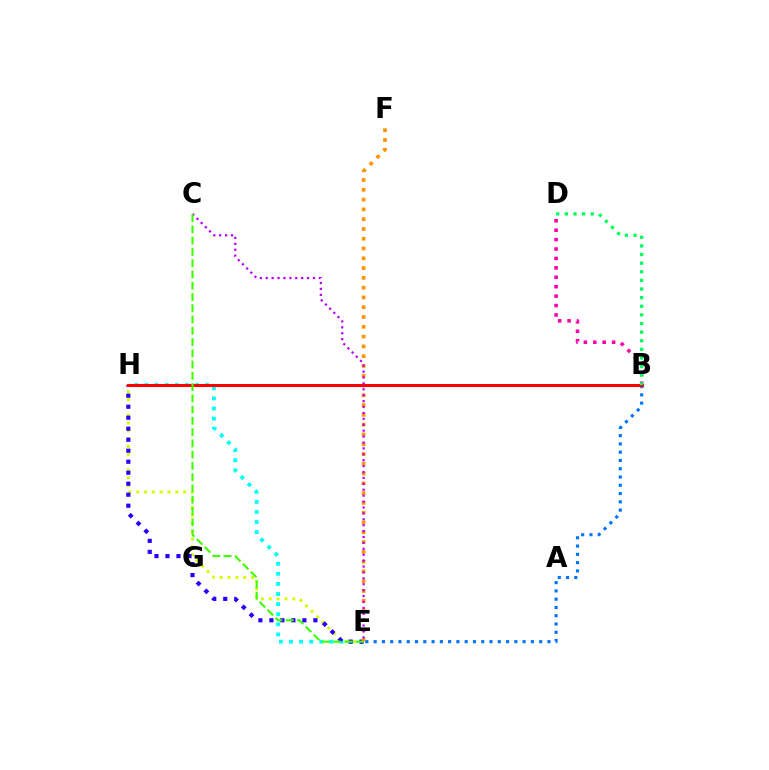{('E', 'H'): [{'color': '#00fff6', 'line_style': 'dotted', 'thickness': 2.74}, {'color': '#d1ff00', 'line_style': 'dotted', 'thickness': 2.13}, {'color': '#2500ff', 'line_style': 'dotted', 'thickness': 2.99}], ('E', 'F'): [{'color': '#ff9400', 'line_style': 'dotted', 'thickness': 2.66}], ('B', 'E'): [{'color': '#0074ff', 'line_style': 'dotted', 'thickness': 2.25}], ('B', 'H'): [{'color': '#ff0000', 'line_style': 'solid', 'thickness': 2.17}], ('C', 'E'): [{'color': '#b900ff', 'line_style': 'dotted', 'thickness': 1.6}, {'color': '#3dff00', 'line_style': 'dashed', 'thickness': 1.53}], ('B', 'D'): [{'color': '#ff00ac', 'line_style': 'dotted', 'thickness': 2.56}, {'color': '#00ff5c', 'line_style': 'dotted', 'thickness': 2.34}]}